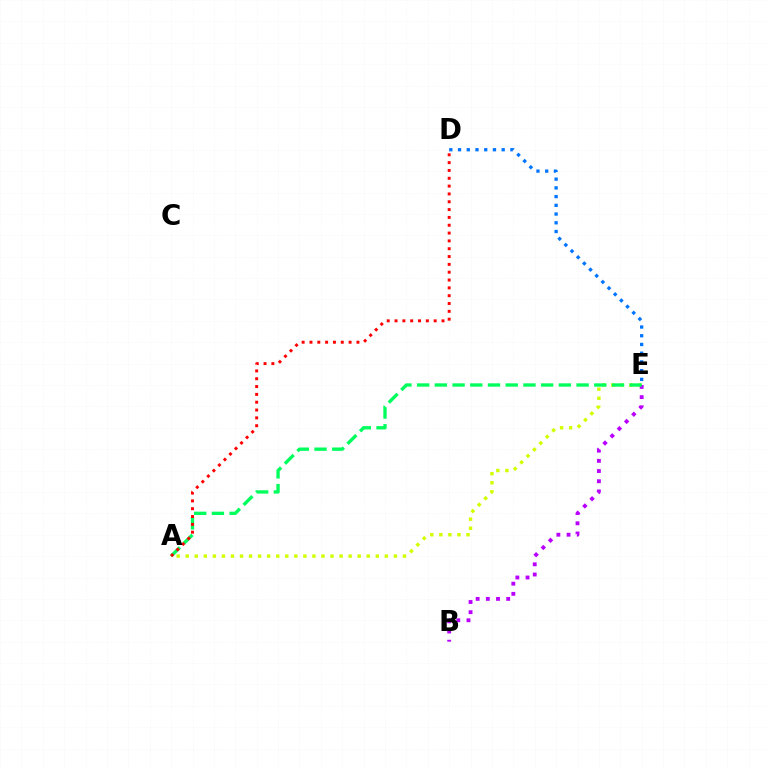{('D', 'E'): [{'color': '#0074ff', 'line_style': 'dotted', 'thickness': 2.37}], ('A', 'E'): [{'color': '#d1ff00', 'line_style': 'dotted', 'thickness': 2.46}, {'color': '#00ff5c', 'line_style': 'dashed', 'thickness': 2.41}], ('B', 'E'): [{'color': '#b900ff', 'line_style': 'dotted', 'thickness': 2.77}], ('A', 'D'): [{'color': '#ff0000', 'line_style': 'dotted', 'thickness': 2.13}]}